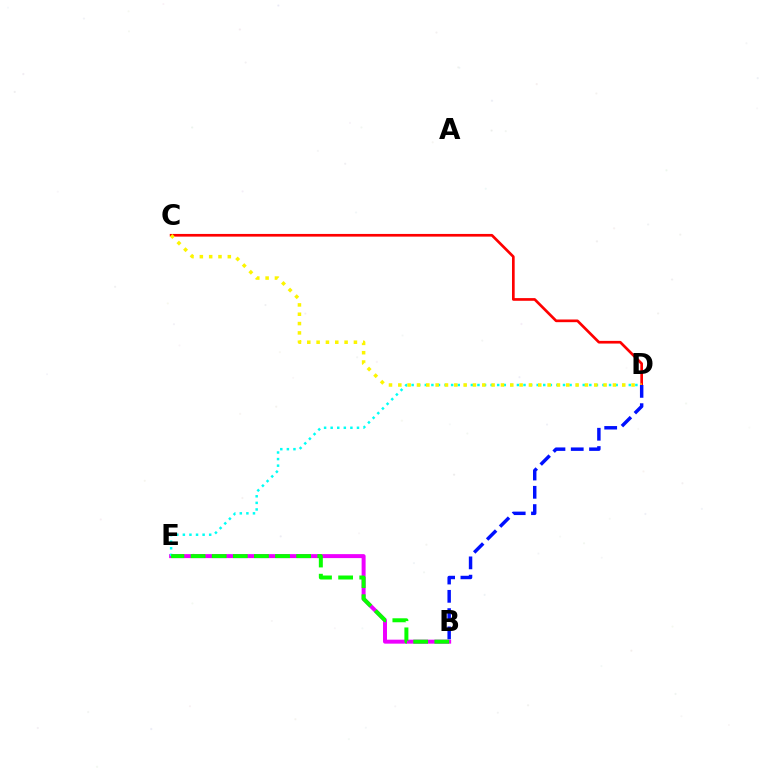{('C', 'D'): [{'color': '#ff0000', 'line_style': 'solid', 'thickness': 1.93}, {'color': '#fcf500', 'line_style': 'dotted', 'thickness': 2.53}], ('B', 'E'): [{'color': '#ee00ff', 'line_style': 'solid', 'thickness': 2.86}, {'color': '#08ff00', 'line_style': 'dashed', 'thickness': 2.87}], ('D', 'E'): [{'color': '#00fff6', 'line_style': 'dotted', 'thickness': 1.79}], ('B', 'D'): [{'color': '#0010ff', 'line_style': 'dashed', 'thickness': 2.48}]}